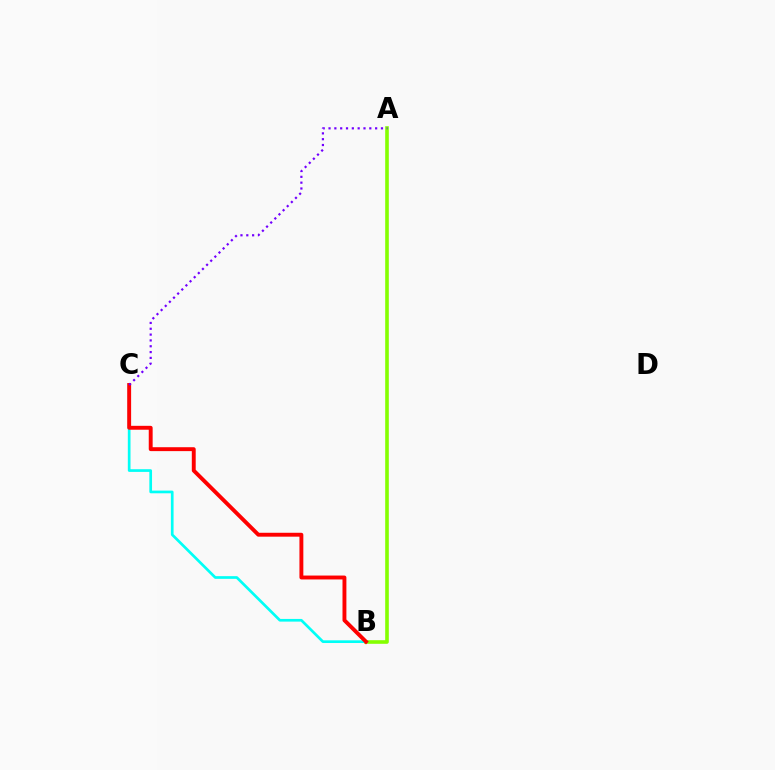{('A', 'B'): [{'color': '#84ff00', 'line_style': 'solid', 'thickness': 2.6}], ('B', 'C'): [{'color': '#00fff6', 'line_style': 'solid', 'thickness': 1.93}, {'color': '#ff0000', 'line_style': 'solid', 'thickness': 2.81}], ('A', 'C'): [{'color': '#7200ff', 'line_style': 'dotted', 'thickness': 1.58}]}